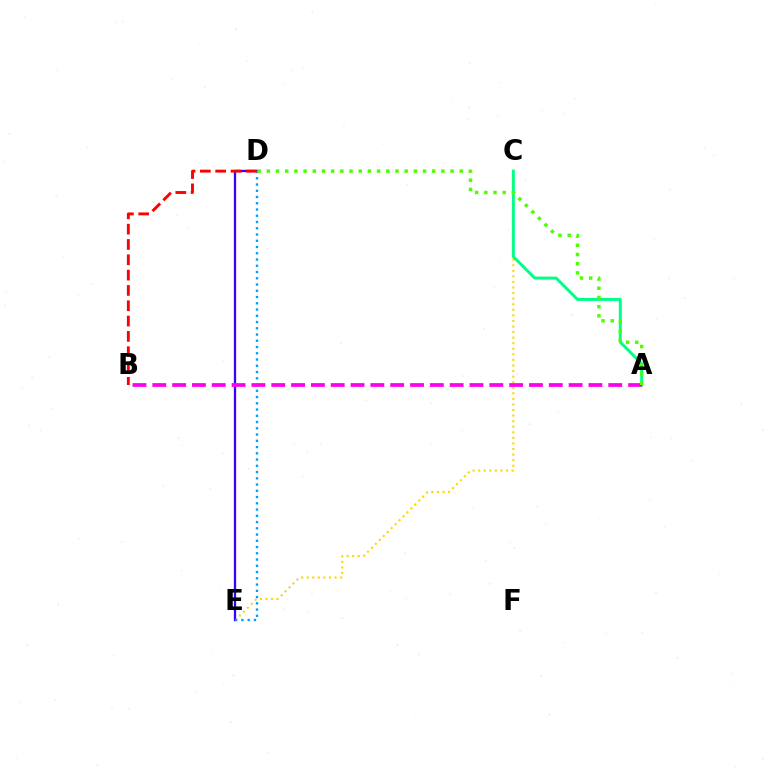{('C', 'E'): [{'color': '#ffd500', 'line_style': 'dotted', 'thickness': 1.51}], ('D', 'E'): [{'color': '#3700ff', 'line_style': 'solid', 'thickness': 1.65}, {'color': '#009eff', 'line_style': 'dotted', 'thickness': 1.7}], ('A', 'C'): [{'color': '#00ff86', 'line_style': 'solid', 'thickness': 2.12}], ('A', 'B'): [{'color': '#ff00ed', 'line_style': 'dashed', 'thickness': 2.69}], ('A', 'D'): [{'color': '#4fff00', 'line_style': 'dotted', 'thickness': 2.5}], ('B', 'D'): [{'color': '#ff0000', 'line_style': 'dashed', 'thickness': 2.08}]}